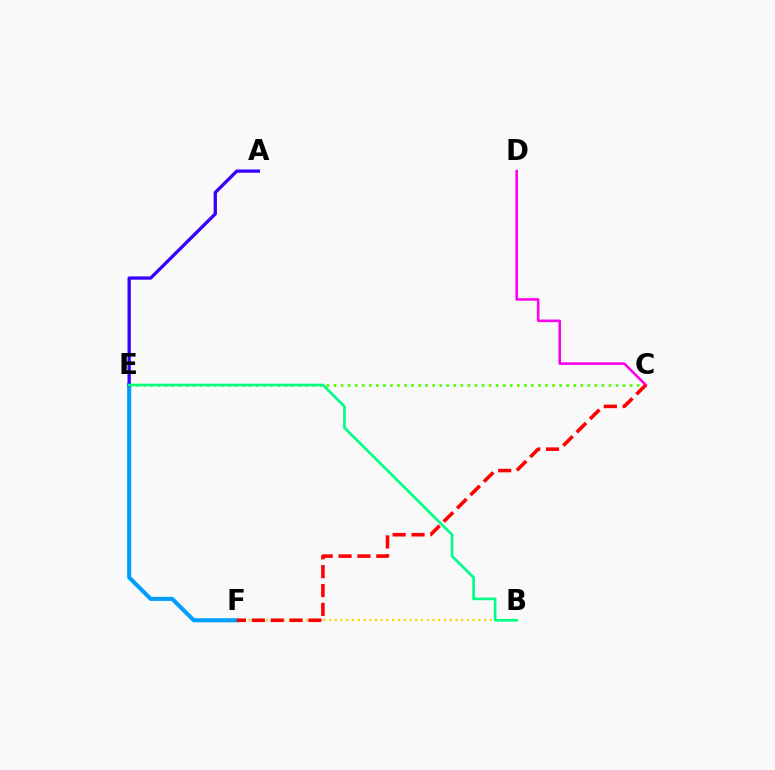{('E', 'F'): [{'color': '#009eff', 'line_style': 'solid', 'thickness': 2.94}], ('C', 'E'): [{'color': '#4fff00', 'line_style': 'dotted', 'thickness': 1.92}], ('A', 'E'): [{'color': '#3700ff', 'line_style': 'solid', 'thickness': 2.37}], ('C', 'D'): [{'color': '#ff00ed', 'line_style': 'solid', 'thickness': 1.85}], ('B', 'F'): [{'color': '#ffd500', 'line_style': 'dotted', 'thickness': 1.56}], ('B', 'E'): [{'color': '#00ff86', 'line_style': 'solid', 'thickness': 1.92}], ('C', 'F'): [{'color': '#ff0000', 'line_style': 'dashed', 'thickness': 2.56}]}